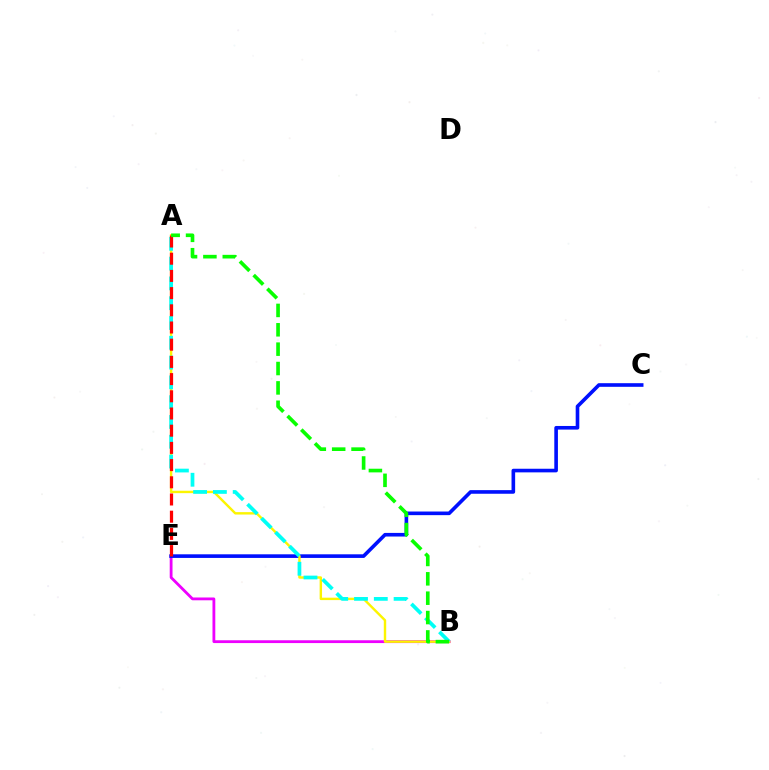{('B', 'E'): [{'color': '#ee00ff', 'line_style': 'solid', 'thickness': 2.02}], ('C', 'E'): [{'color': '#0010ff', 'line_style': 'solid', 'thickness': 2.61}], ('A', 'B'): [{'color': '#fcf500', 'line_style': 'solid', 'thickness': 1.74}, {'color': '#00fff6', 'line_style': 'dashed', 'thickness': 2.69}, {'color': '#08ff00', 'line_style': 'dashed', 'thickness': 2.63}], ('A', 'E'): [{'color': '#ff0000', 'line_style': 'dashed', 'thickness': 2.34}]}